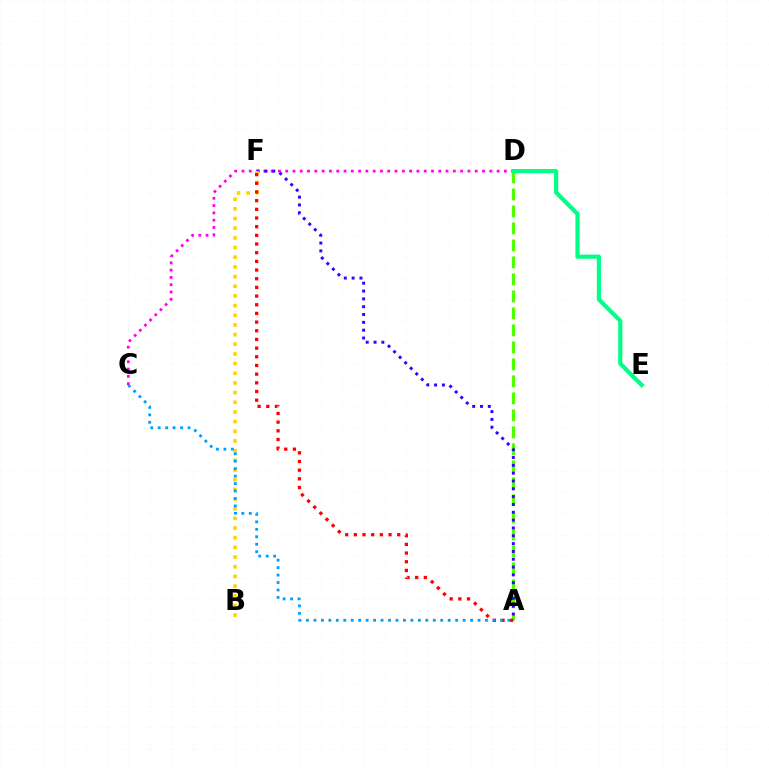{('C', 'D'): [{'color': '#ff00ed', 'line_style': 'dotted', 'thickness': 1.98}], ('A', 'D'): [{'color': '#4fff00', 'line_style': 'dashed', 'thickness': 2.31}], ('A', 'F'): [{'color': '#3700ff', 'line_style': 'dotted', 'thickness': 2.13}, {'color': '#ff0000', 'line_style': 'dotted', 'thickness': 2.36}], ('B', 'F'): [{'color': '#ffd500', 'line_style': 'dotted', 'thickness': 2.63}], ('D', 'E'): [{'color': '#00ff86', 'line_style': 'solid', 'thickness': 2.98}], ('A', 'C'): [{'color': '#009eff', 'line_style': 'dotted', 'thickness': 2.03}]}